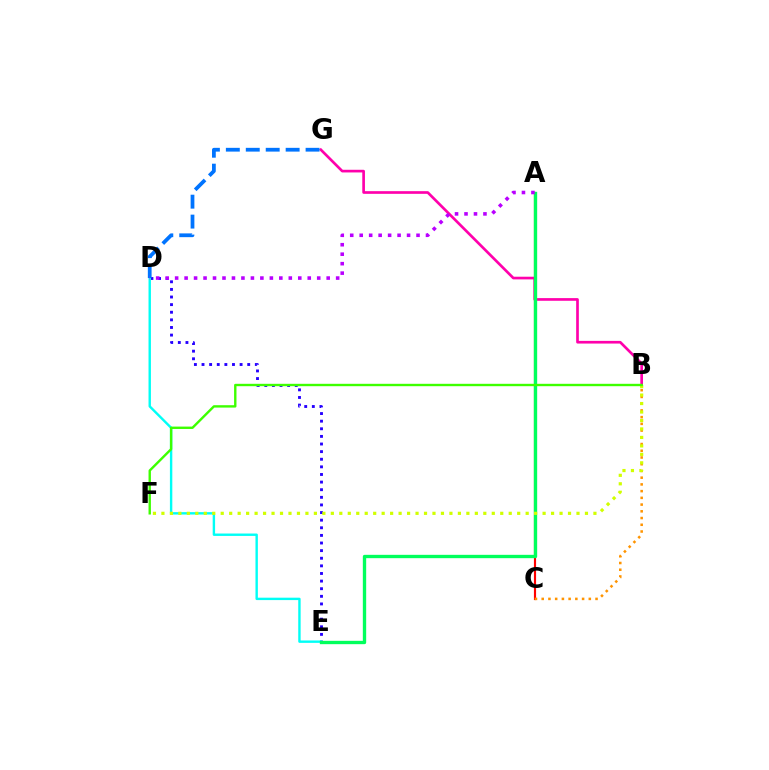{('B', 'G'): [{'color': '#ff00ac', 'line_style': 'solid', 'thickness': 1.92}], ('A', 'C'): [{'color': '#ff0000', 'line_style': 'solid', 'thickness': 1.55}], ('D', 'E'): [{'color': '#2500ff', 'line_style': 'dotted', 'thickness': 2.07}, {'color': '#00fff6', 'line_style': 'solid', 'thickness': 1.73}], ('B', 'C'): [{'color': '#ff9400', 'line_style': 'dotted', 'thickness': 1.83}], ('A', 'E'): [{'color': '#00ff5c', 'line_style': 'solid', 'thickness': 2.4}], ('D', 'G'): [{'color': '#0074ff', 'line_style': 'dashed', 'thickness': 2.71}], ('A', 'D'): [{'color': '#b900ff', 'line_style': 'dotted', 'thickness': 2.57}], ('B', 'F'): [{'color': '#d1ff00', 'line_style': 'dotted', 'thickness': 2.3}, {'color': '#3dff00', 'line_style': 'solid', 'thickness': 1.72}]}